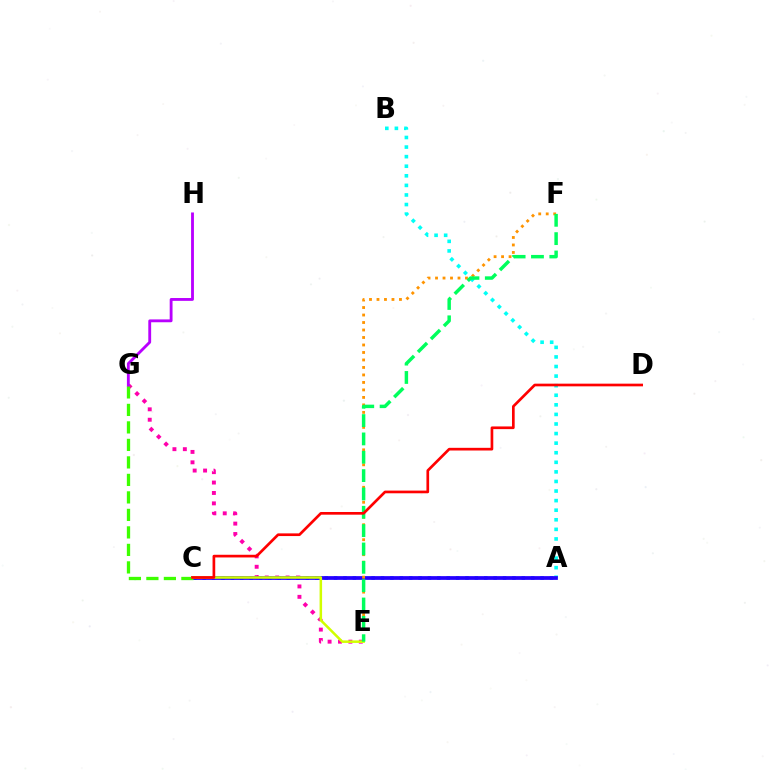{('A', 'B'): [{'color': '#00fff6', 'line_style': 'dotted', 'thickness': 2.6}], ('E', 'G'): [{'color': '#ff00ac', 'line_style': 'dotted', 'thickness': 2.83}], ('A', 'C'): [{'color': '#0074ff', 'line_style': 'dotted', 'thickness': 2.55}, {'color': '#2500ff', 'line_style': 'solid', 'thickness': 2.7}], ('C', 'G'): [{'color': '#3dff00', 'line_style': 'dashed', 'thickness': 2.38}], ('G', 'H'): [{'color': '#b900ff', 'line_style': 'solid', 'thickness': 2.04}], ('E', 'F'): [{'color': '#ff9400', 'line_style': 'dotted', 'thickness': 2.03}, {'color': '#00ff5c', 'line_style': 'dashed', 'thickness': 2.49}], ('C', 'E'): [{'color': '#d1ff00', 'line_style': 'solid', 'thickness': 1.82}], ('C', 'D'): [{'color': '#ff0000', 'line_style': 'solid', 'thickness': 1.93}]}